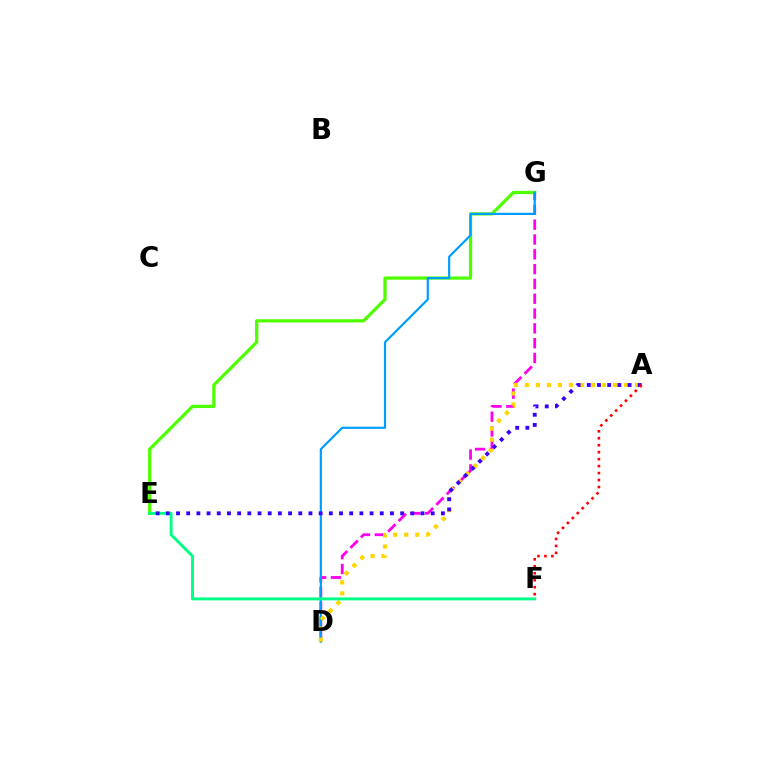{('E', 'G'): [{'color': '#4fff00', 'line_style': 'solid', 'thickness': 2.33}], ('D', 'G'): [{'color': '#ff00ed', 'line_style': 'dashed', 'thickness': 2.01}, {'color': '#009eff', 'line_style': 'solid', 'thickness': 1.58}], ('A', 'D'): [{'color': '#ffd500', 'line_style': 'dotted', 'thickness': 2.99}], ('E', 'F'): [{'color': '#00ff86', 'line_style': 'solid', 'thickness': 2.1}], ('A', 'E'): [{'color': '#3700ff', 'line_style': 'dotted', 'thickness': 2.77}], ('A', 'F'): [{'color': '#ff0000', 'line_style': 'dotted', 'thickness': 1.89}]}